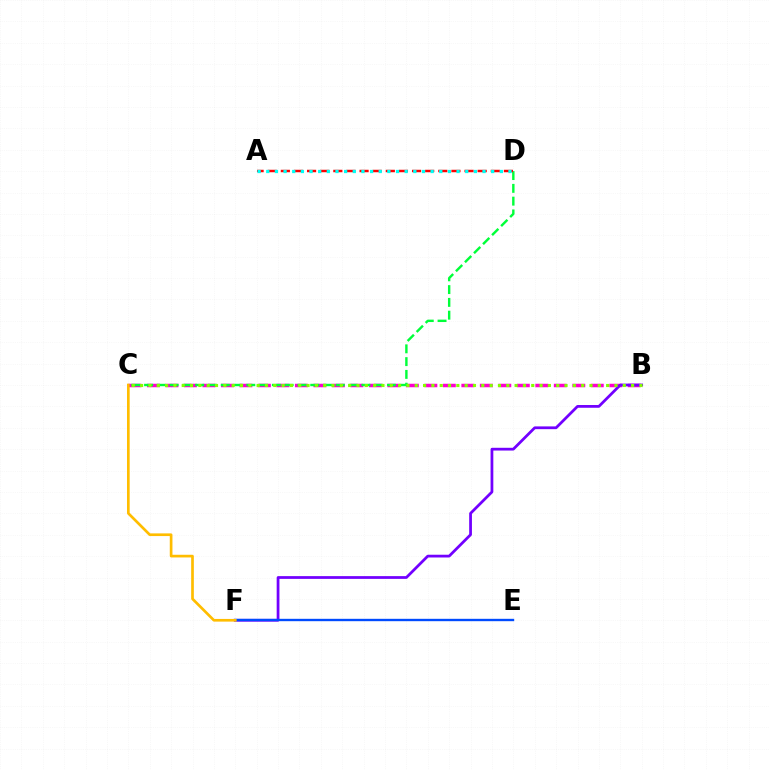{('B', 'C'): [{'color': '#ff00cf', 'line_style': 'dashed', 'thickness': 2.51}, {'color': '#84ff00', 'line_style': 'dotted', 'thickness': 2.26}], ('C', 'D'): [{'color': '#00ff39', 'line_style': 'dashed', 'thickness': 1.74}], ('B', 'F'): [{'color': '#7200ff', 'line_style': 'solid', 'thickness': 1.99}], ('A', 'D'): [{'color': '#ff0000', 'line_style': 'dashed', 'thickness': 1.78}, {'color': '#00fff6', 'line_style': 'dotted', 'thickness': 2.35}], ('E', 'F'): [{'color': '#004bff', 'line_style': 'solid', 'thickness': 1.7}], ('C', 'F'): [{'color': '#ffbd00', 'line_style': 'solid', 'thickness': 1.93}]}